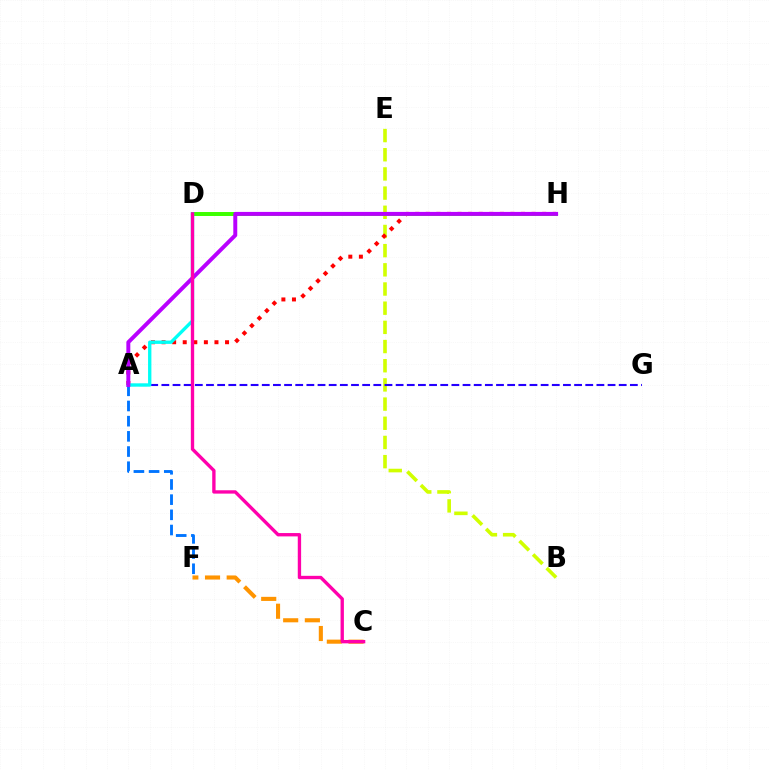{('B', 'E'): [{'color': '#d1ff00', 'line_style': 'dashed', 'thickness': 2.61}], ('C', 'F'): [{'color': '#ff9400', 'line_style': 'dashed', 'thickness': 2.95}], ('A', 'H'): [{'color': '#ff0000', 'line_style': 'dotted', 'thickness': 2.87}, {'color': '#b900ff', 'line_style': 'solid', 'thickness': 2.85}], ('D', 'H'): [{'color': '#00ff5c', 'line_style': 'solid', 'thickness': 1.73}, {'color': '#3dff00', 'line_style': 'solid', 'thickness': 2.85}], ('A', 'G'): [{'color': '#2500ff', 'line_style': 'dashed', 'thickness': 1.52}], ('A', 'D'): [{'color': '#00fff6', 'line_style': 'solid', 'thickness': 2.4}], ('A', 'F'): [{'color': '#0074ff', 'line_style': 'dashed', 'thickness': 2.06}], ('C', 'D'): [{'color': '#ff00ac', 'line_style': 'solid', 'thickness': 2.41}]}